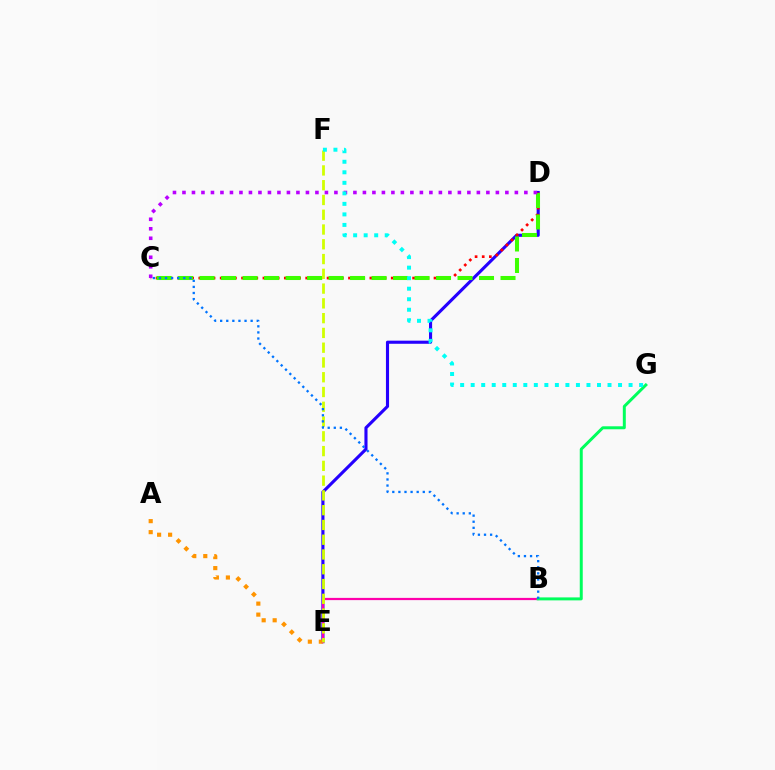{('D', 'E'): [{'color': '#2500ff', 'line_style': 'solid', 'thickness': 2.24}], ('C', 'D'): [{'color': '#ff0000', 'line_style': 'dotted', 'thickness': 1.94}, {'color': '#3dff00', 'line_style': 'dashed', 'thickness': 2.92}, {'color': '#b900ff', 'line_style': 'dotted', 'thickness': 2.58}], ('A', 'E'): [{'color': '#ff9400', 'line_style': 'dotted', 'thickness': 2.99}], ('B', 'E'): [{'color': '#ff00ac', 'line_style': 'solid', 'thickness': 1.6}], ('E', 'F'): [{'color': '#d1ff00', 'line_style': 'dashed', 'thickness': 2.01}], ('B', 'G'): [{'color': '#00ff5c', 'line_style': 'solid', 'thickness': 2.14}], ('B', 'C'): [{'color': '#0074ff', 'line_style': 'dotted', 'thickness': 1.66}], ('F', 'G'): [{'color': '#00fff6', 'line_style': 'dotted', 'thickness': 2.86}]}